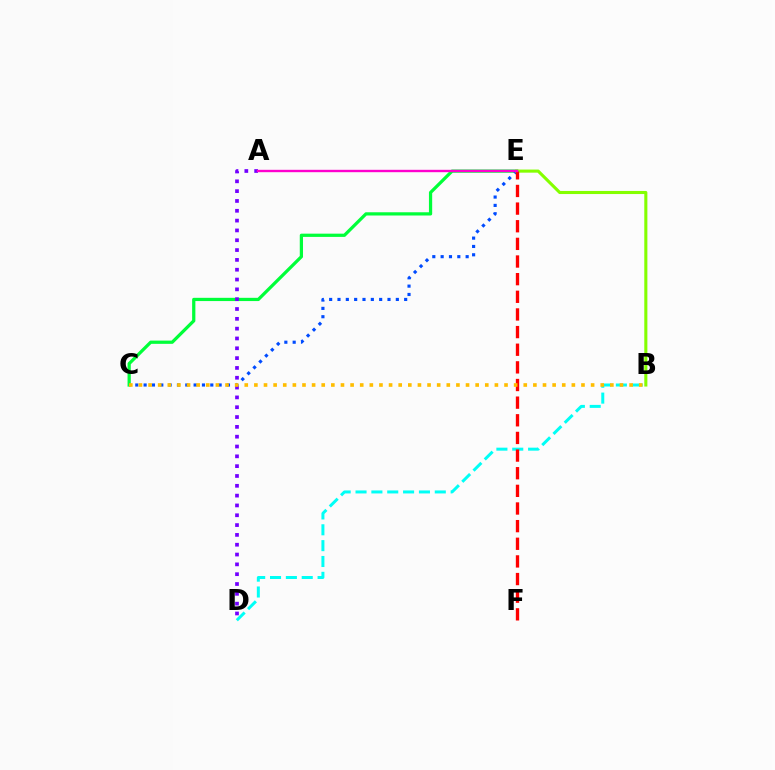{('C', 'E'): [{'color': '#00ff39', 'line_style': 'solid', 'thickness': 2.33}, {'color': '#004bff', 'line_style': 'dotted', 'thickness': 2.26}], ('B', 'E'): [{'color': '#84ff00', 'line_style': 'solid', 'thickness': 2.23}], ('A', 'D'): [{'color': '#7200ff', 'line_style': 'dotted', 'thickness': 2.67}], ('B', 'D'): [{'color': '#00fff6', 'line_style': 'dashed', 'thickness': 2.15}], ('E', 'F'): [{'color': '#ff0000', 'line_style': 'dashed', 'thickness': 2.4}], ('B', 'C'): [{'color': '#ffbd00', 'line_style': 'dotted', 'thickness': 2.61}], ('A', 'E'): [{'color': '#ff00cf', 'line_style': 'solid', 'thickness': 1.71}]}